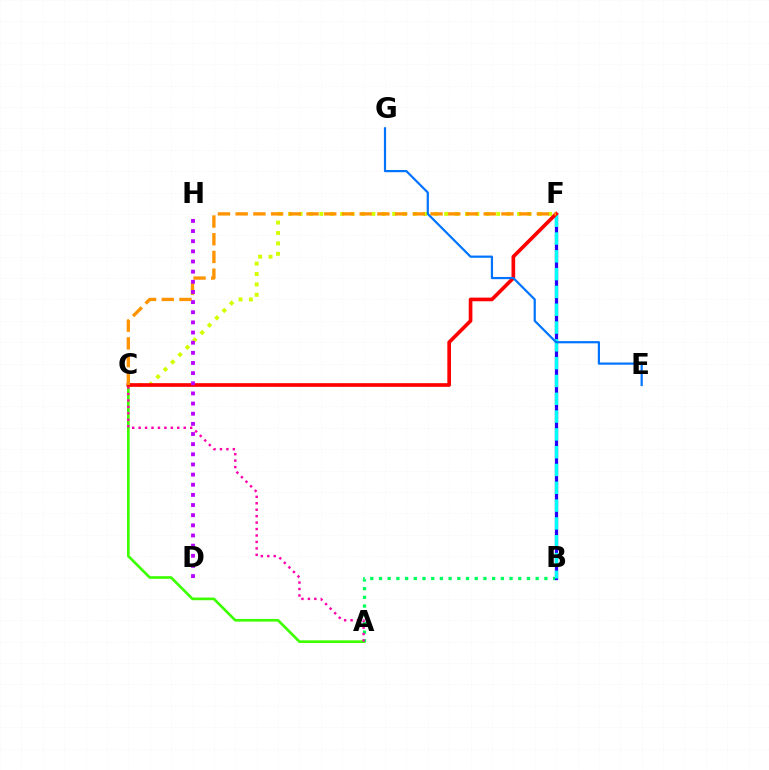{('A', 'B'): [{'color': '#00ff5c', 'line_style': 'dotted', 'thickness': 2.36}], ('A', 'C'): [{'color': '#3dff00', 'line_style': 'solid', 'thickness': 1.92}, {'color': '#ff00ac', 'line_style': 'dotted', 'thickness': 1.75}], ('B', 'F'): [{'color': '#2500ff', 'line_style': 'solid', 'thickness': 2.33}, {'color': '#00fff6', 'line_style': 'dashed', 'thickness': 2.42}], ('C', 'F'): [{'color': '#d1ff00', 'line_style': 'dotted', 'thickness': 2.83}, {'color': '#ff0000', 'line_style': 'solid', 'thickness': 2.63}, {'color': '#ff9400', 'line_style': 'dashed', 'thickness': 2.41}], ('D', 'H'): [{'color': '#b900ff', 'line_style': 'dotted', 'thickness': 2.76}], ('E', 'G'): [{'color': '#0074ff', 'line_style': 'solid', 'thickness': 1.59}]}